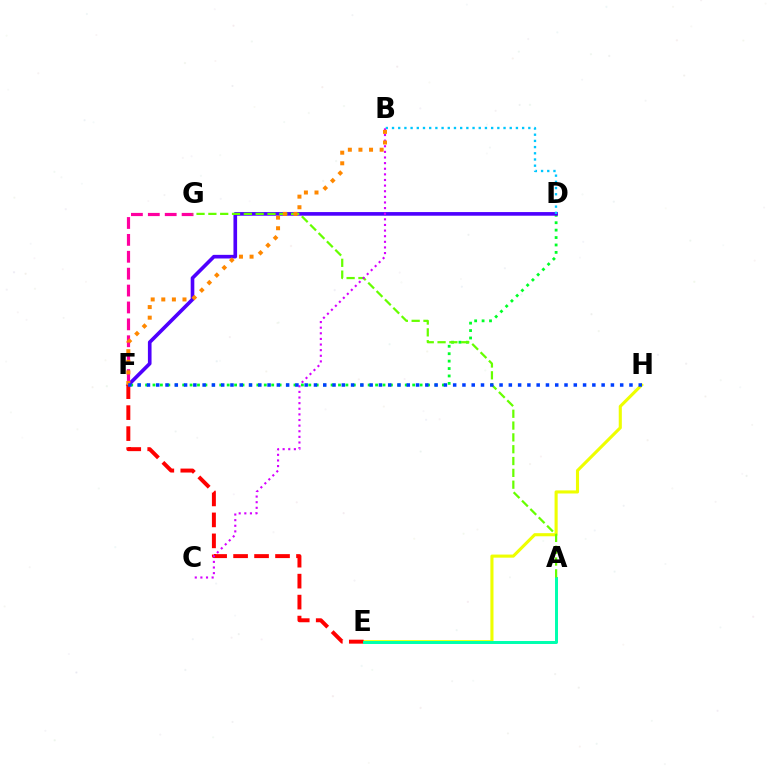{('E', 'H'): [{'color': '#eeff00', 'line_style': 'solid', 'thickness': 2.23}], ('D', 'F'): [{'color': '#00ff27', 'line_style': 'dotted', 'thickness': 2.02}, {'color': '#4f00ff', 'line_style': 'solid', 'thickness': 2.62}], ('F', 'G'): [{'color': '#ff00a0', 'line_style': 'dashed', 'thickness': 2.3}], ('E', 'F'): [{'color': '#ff0000', 'line_style': 'dashed', 'thickness': 2.85}], ('A', 'E'): [{'color': '#00ffaf', 'line_style': 'solid', 'thickness': 2.14}], ('A', 'G'): [{'color': '#66ff00', 'line_style': 'dashed', 'thickness': 1.61}], ('B', 'D'): [{'color': '#00c7ff', 'line_style': 'dotted', 'thickness': 1.68}], ('B', 'C'): [{'color': '#d600ff', 'line_style': 'dotted', 'thickness': 1.53}], ('B', 'F'): [{'color': '#ff8800', 'line_style': 'dotted', 'thickness': 2.88}], ('F', 'H'): [{'color': '#003fff', 'line_style': 'dotted', 'thickness': 2.52}]}